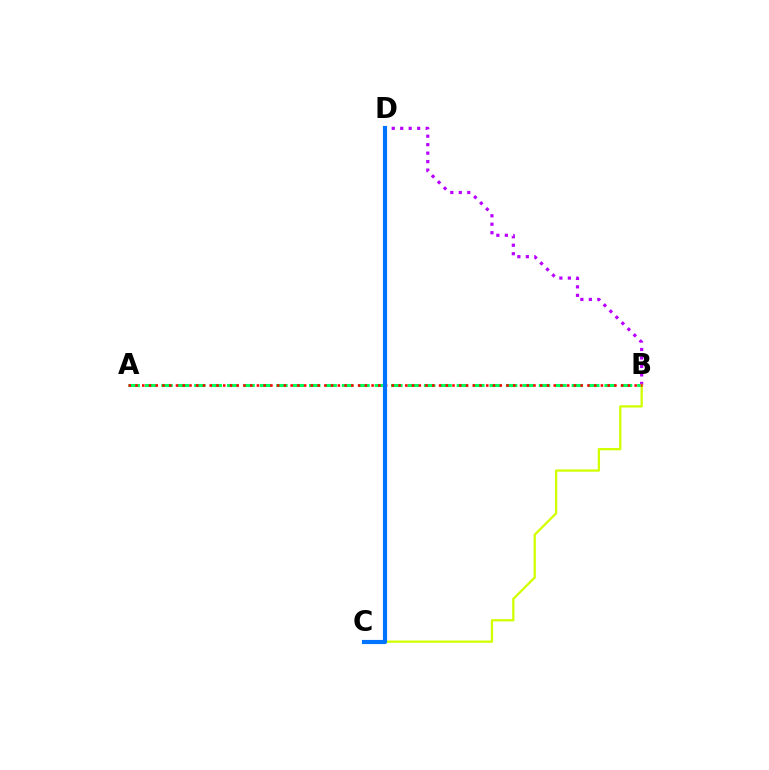{('A', 'B'): [{'color': '#00ff5c', 'line_style': 'dashed', 'thickness': 2.23}, {'color': '#ff0000', 'line_style': 'dotted', 'thickness': 1.83}], ('B', 'D'): [{'color': '#b900ff', 'line_style': 'dotted', 'thickness': 2.3}], ('B', 'C'): [{'color': '#d1ff00', 'line_style': 'solid', 'thickness': 1.64}], ('C', 'D'): [{'color': '#0074ff', 'line_style': 'solid', 'thickness': 2.99}]}